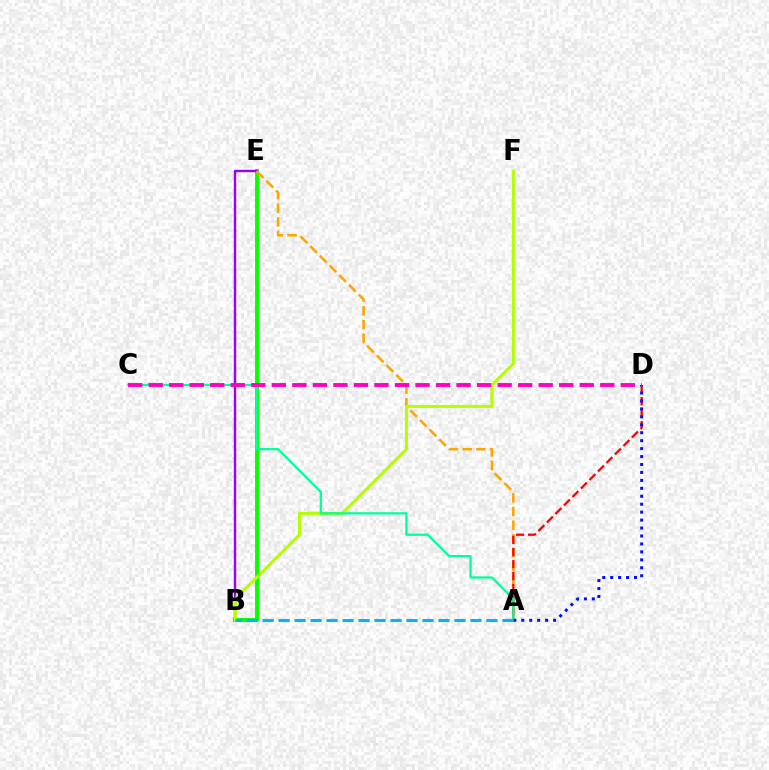{('B', 'E'): [{'color': '#08ff00', 'line_style': 'solid', 'thickness': 2.82}, {'color': '#9b00ff', 'line_style': 'solid', 'thickness': 1.73}], ('A', 'E'): [{'color': '#ffa500', 'line_style': 'dashed', 'thickness': 1.86}], ('A', 'D'): [{'color': '#ff0000', 'line_style': 'dashed', 'thickness': 1.63}, {'color': '#0010ff', 'line_style': 'dotted', 'thickness': 2.16}], ('B', 'F'): [{'color': '#b3ff00', 'line_style': 'solid', 'thickness': 2.17}], ('A', 'C'): [{'color': '#00ff9d', 'line_style': 'solid', 'thickness': 1.62}], ('A', 'B'): [{'color': '#00b5ff', 'line_style': 'dashed', 'thickness': 2.17}], ('C', 'D'): [{'color': '#ff00bd', 'line_style': 'dashed', 'thickness': 2.79}]}